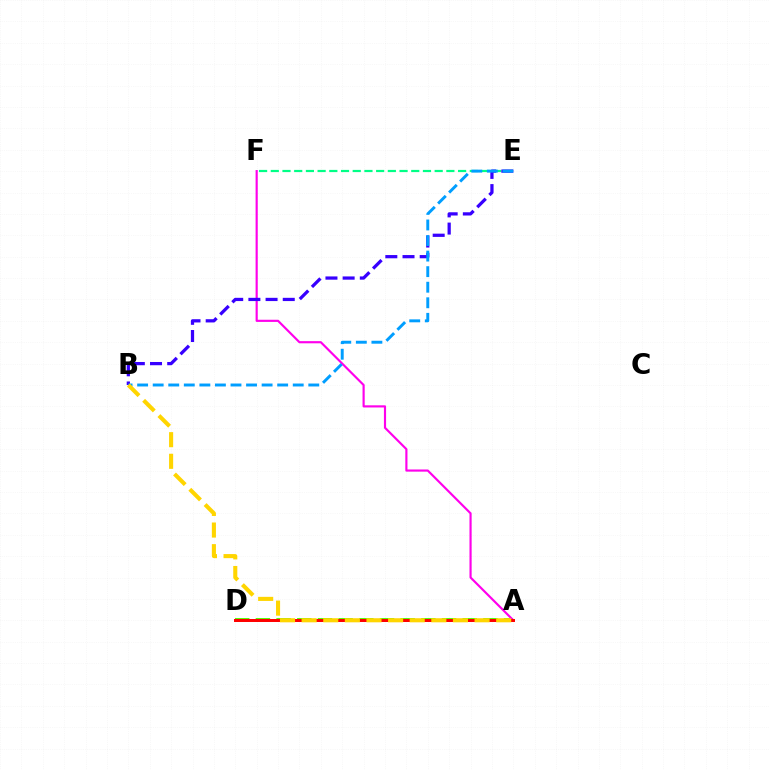{('A', 'D'): [{'color': '#4fff00', 'line_style': 'dashed', 'thickness': 2.81}, {'color': '#ff0000', 'line_style': 'solid', 'thickness': 2.14}], ('E', 'F'): [{'color': '#00ff86', 'line_style': 'dashed', 'thickness': 1.59}], ('A', 'F'): [{'color': '#ff00ed', 'line_style': 'solid', 'thickness': 1.56}], ('B', 'E'): [{'color': '#3700ff', 'line_style': 'dashed', 'thickness': 2.33}, {'color': '#009eff', 'line_style': 'dashed', 'thickness': 2.11}], ('A', 'B'): [{'color': '#ffd500', 'line_style': 'dashed', 'thickness': 2.94}]}